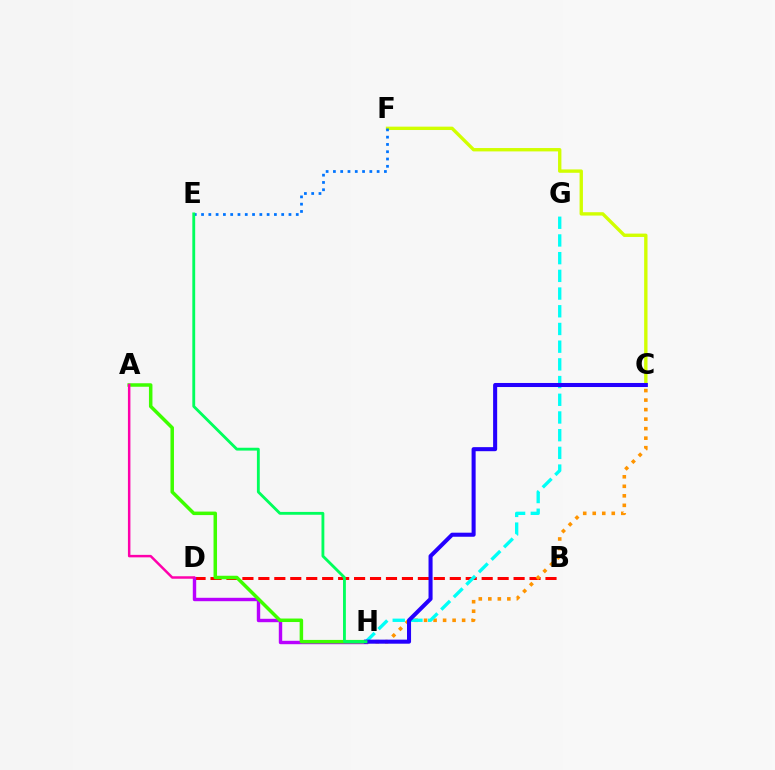{('B', 'D'): [{'color': '#ff0000', 'line_style': 'dashed', 'thickness': 2.17}], ('D', 'H'): [{'color': '#b900ff', 'line_style': 'solid', 'thickness': 2.45}], ('C', 'F'): [{'color': '#d1ff00', 'line_style': 'solid', 'thickness': 2.42}], ('A', 'H'): [{'color': '#3dff00', 'line_style': 'solid', 'thickness': 2.52}], ('C', 'H'): [{'color': '#ff9400', 'line_style': 'dotted', 'thickness': 2.59}, {'color': '#2500ff', 'line_style': 'solid', 'thickness': 2.92}], ('E', 'F'): [{'color': '#0074ff', 'line_style': 'dotted', 'thickness': 1.98}], ('G', 'H'): [{'color': '#00fff6', 'line_style': 'dashed', 'thickness': 2.4}], ('A', 'D'): [{'color': '#ff00ac', 'line_style': 'solid', 'thickness': 1.79}], ('E', 'H'): [{'color': '#00ff5c', 'line_style': 'solid', 'thickness': 2.05}]}